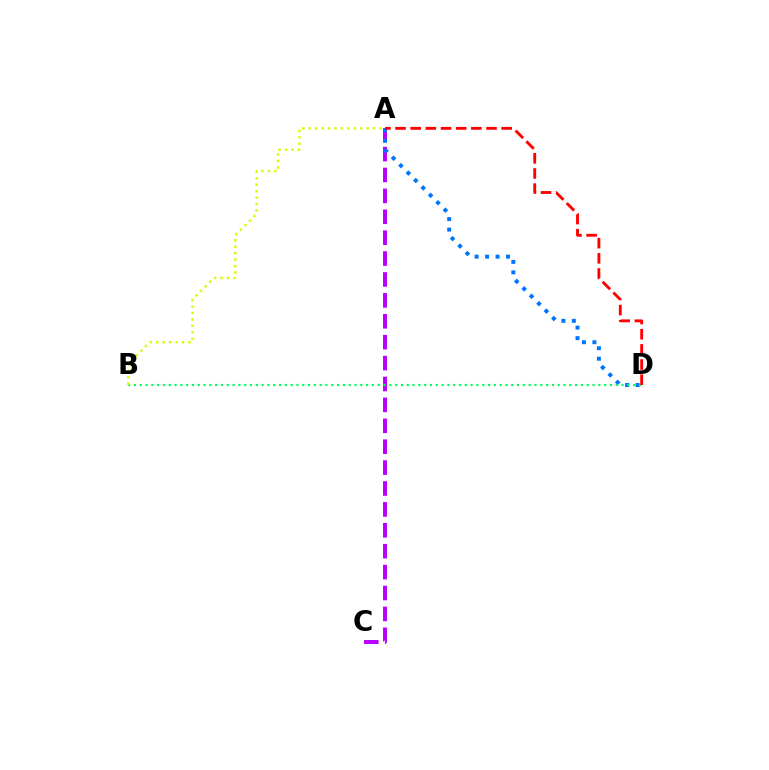{('A', 'C'): [{'color': '#b900ff', 'line_style': 'dashed', 'thickness': 2.84}], ('A', 'D'): [{'color': '#0074ff', 'line_style': 'dotted', 'thickness': 2.85}, {'color': '#ff0000', 'line_style': 'dashed', 'thickness': 2.06}], ('B', 'D'): [{'color': '#00ff5c', 'line_style': 'dotted', 'thickness': 1.58}], ('A', 'B'): [{'color': '#d1ff00', 'line_style': 'dotted', 'thickness': 1.75}]}